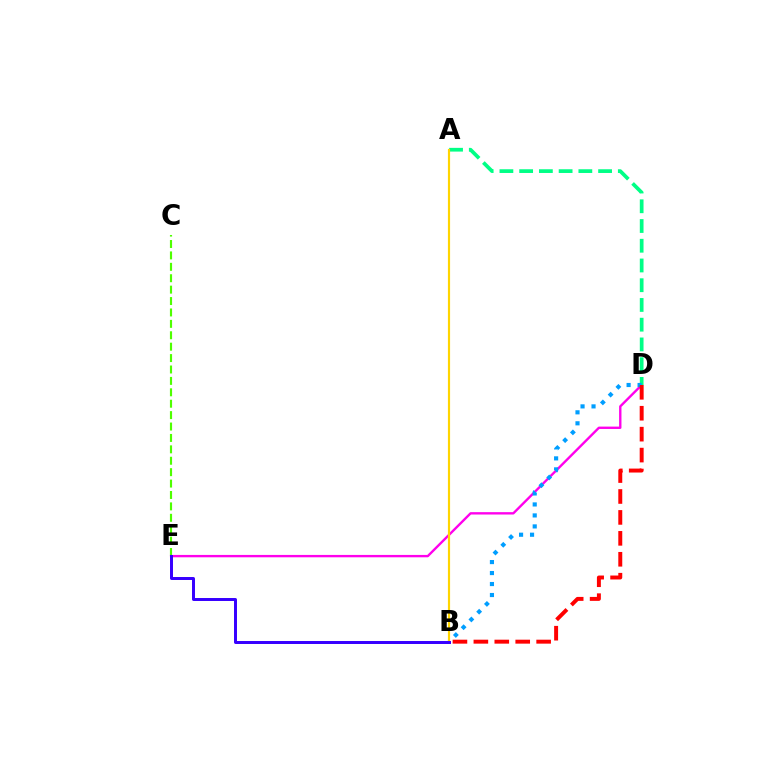{('C', 'E'): [{'color': '#4fff00', 'line_style': 'dashed', 'thickness': 1.55}], ('D', 'E'): [{'color': '#ff00ed', 'line_style': 'solid', 'thickness': 1.71}], ('A', 'D'): [{'color': '#00ff86', 'line_style': 'dashed', 'thickness': 2.68}], ('B', 'D'): [{'color': '#009eff', 'line_style': 'dotted', 'thickness': 2.98}, {'color': '#ff0000', 'line_style': 'dashed', 'thickness': 2.84}], ('A', 'B'): [{'color': '#ffd500', 'line_style': 'solid', 'thickness': 1.56}], ('B', 'E'): [{'color': '#3700ff', 'line_style': 'solid', 'thickness': 2.14}]}